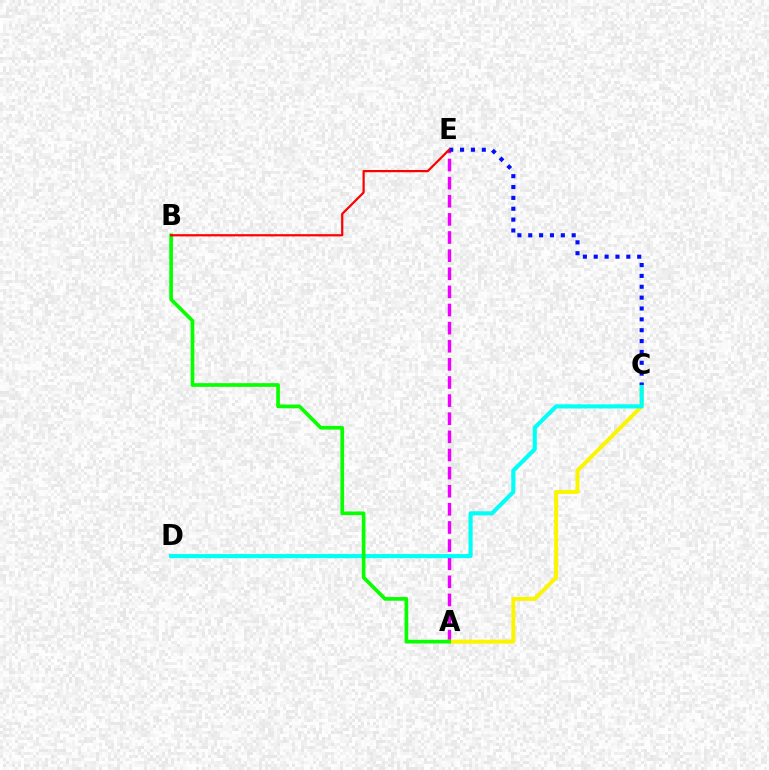{('A', 'E'): [{'color': '#ee00ff', 'line_style': 'dashed', 'thickness': 2.46}], ('A', 'C'): [{'color': '#fcf500', 'line_style': 'solid', 'thickness': 2.84}], ('C', 'D'): [{'color': '#00fff6', 'line_style': 'solid', 'thickness': 2.97}], ('A', 'B'): [{'color': '#08ff00', 'line_style': 'solid', 'thickness': 2.64}], ('C', 'E'): [{'color': '#0010ff', 'line_style': 'dotted', 'thickness': 2.95}], ('B', 'E'): [{'color': '#ff0000', 'line_style': 'solid', 'thickness': 1.6}]}